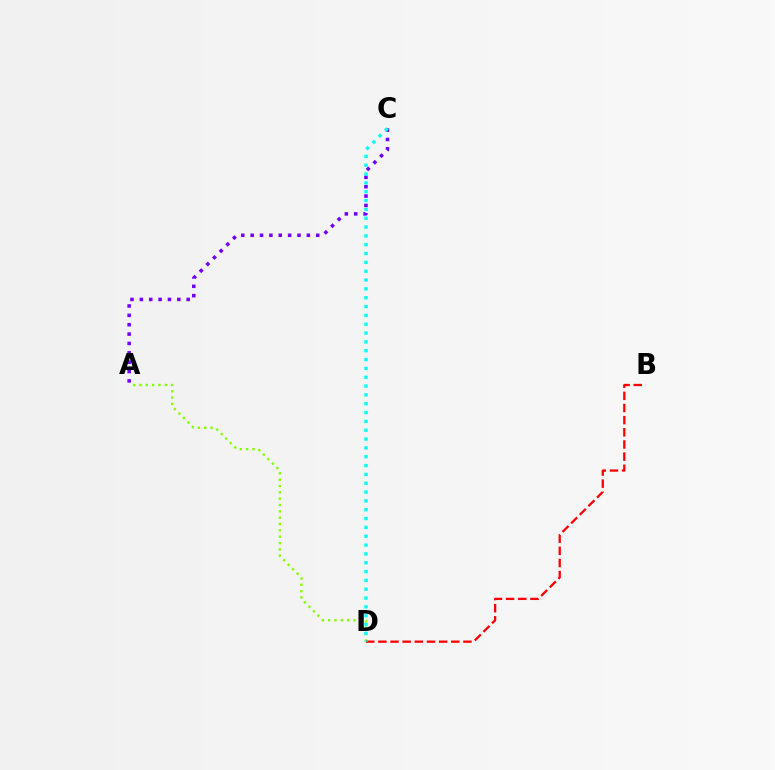{('A', 'D'): [{'color': '#84ff00', 'line_style': 'dotted', 'thickness': 1.72}], ('B', 'D'): [{'color': '#ff0000', 'line_style': 'dashed', 'thickness': 1.65}], ('A', 'C'): [{'color': '#7200ff', 'line_style': 'dotted', 'thickness': 2.54}], ('C', 'D'): [{'color': '#00fff6', 'line_style': 'dotted', 'thickness': 2.4}]}